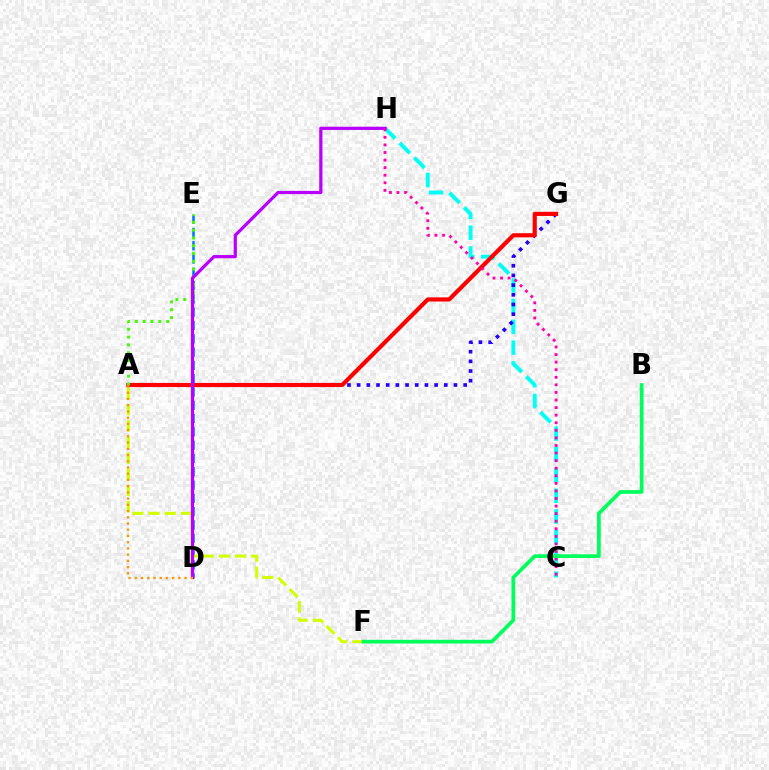{('C', 'H'): [{'color': '#00fff6', 'line_style': 'dashed', 'thickness': 2.82}, {'color': '#ff00ac', 'line_style': 'dotted', 'thickness': 2.06}], ('D', 'E'): [{'color': '#0074ff', 'line_style': 'dashed', 'thickness': 1.81}], ('A', 'G'): [{'color': '#2500ff', 'line_style': 'dotted', 'thickness': 2.63}, {'color': '#ff0000', 'line_style': 'solid', 'thickness': 2.99}], ('A', 'F'): [{'color': '#d1ff00', 'line_style': 'dashed', 'thickness': 2.2}], ('A', 'E'): [{'color': '#3dff00', 'line_style': 'dotted', 'thickness': 2.12}], ('D', 'H'): [{'color': '#b900ff', 'line_style': 'solid', 'thickness': 2.32}], ('A', 'D'): [{'color': '#ff9400', 'line_style': 'dotted', 'thickness': 1.69}], ('B', 'F'): [{'color': '#00ff5c', 'line_style': 'solid', 'thickness': 2.67}]}